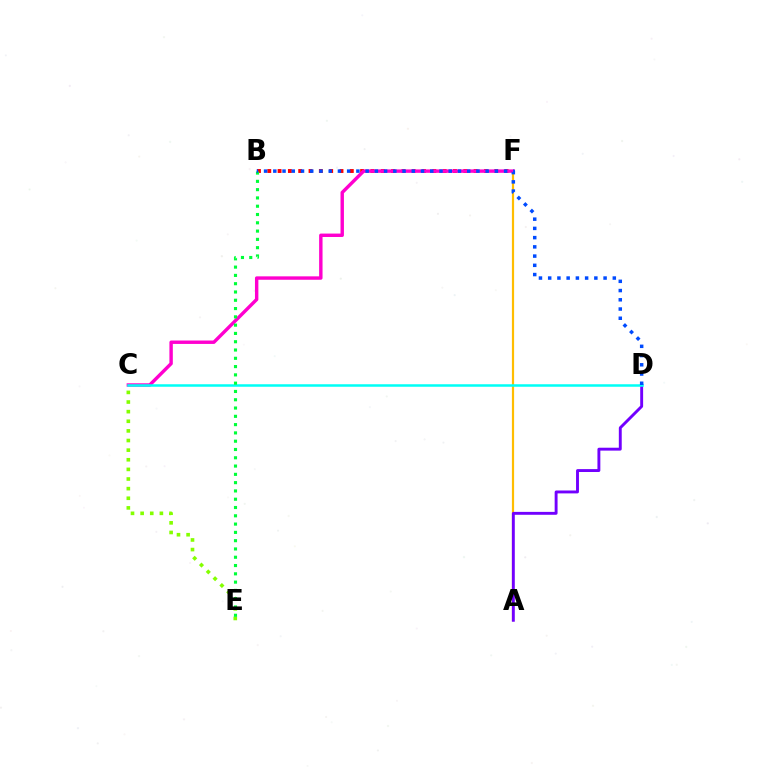{('B', 'F'): [{'color': '#ff0000', 'line_style': 'dotted', 'thickness': 2.8}], ('A', 'F'): [{'color': '#ffbd00', 'line_style': 'solid', 'thickness': 1.59}], ('C', 'E'): [{'color': '#84ff00', 'line_style': 'dotted', 'thickness': 2.61}], ('C', 'F'): [{'color': '#ff00cf', 'line_style': 'solid', 'thickness': 2.46}], ('A', 'D'): [{'color': '#7200ff', 'line_style': 'solid', 'thickness': 2.09}], ('C', 'D'): [{'color': '#00fff6', 'line_style': 'solid', 'thickness': 1.81}], ('B', 'E'): [{'color': '#00ff39', 'line_style': 'dotted', 'thickness': 2.25}], ('B', 'D'): [{'color': '#004bff', 'line_style': 'dotted', 'thickness': 2.51}]}